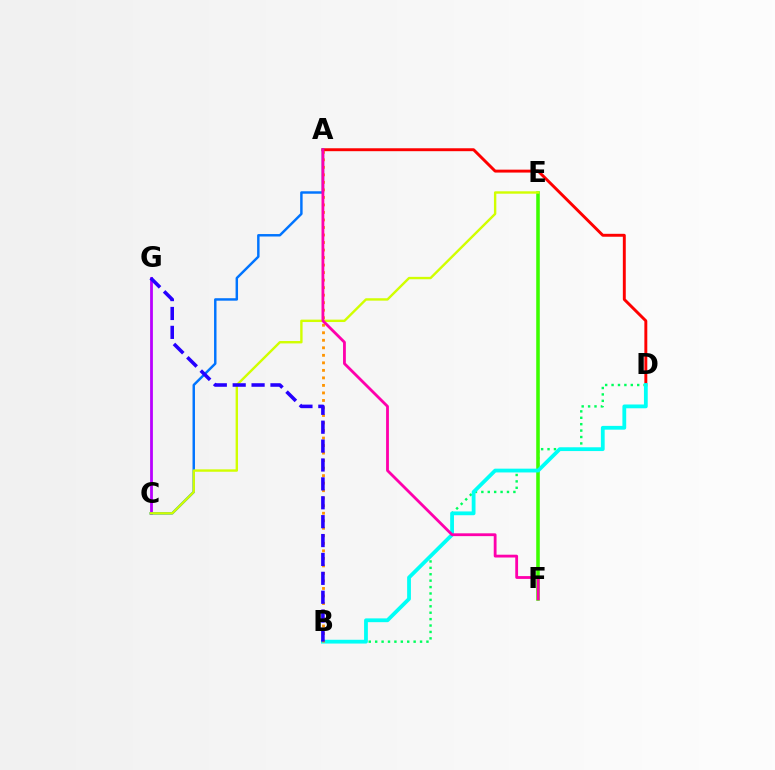{('A', 'D'): [{'color': '#ff0000', 'line_style': 'solid', 'thickness': 2.1}], ('B', 'D'): [{'color': '#00ff5c', 'line_style': 'dotted', 'thickness': 1.74}, {'color': '#00fff6', 'line_style': 'solid', 'thickness': 2.73}], ('E', 'F'): [{'color': '#3dff00', 'line_style': 'solid', 'thickness': 2.56}], ('C', 'G'): [{'color': '#b900ff', 'line_style': 'solid', 'thickness': 2.01}], ('A', 'C'): [{'color': '#0074ff', 'line_style': 'solid', 'thickness': 1.77}], ('A', 'B'): [{'color': '#ff9400', 'line_style': 'dotted', 'thickness': 2.04}], ('C', 'E'): [{'color': '#d1ff00', 'line_style': 'solid', 'thickness': 1.73}], ('A', 'F'): [{'color': '#ff00ac', 'line_style': 'solid', 'thickness': 2.02}], ('B', 'G'): [{'color': '#2500ff', 'line_style': 'dashed', 'thickness': 2.57}]}